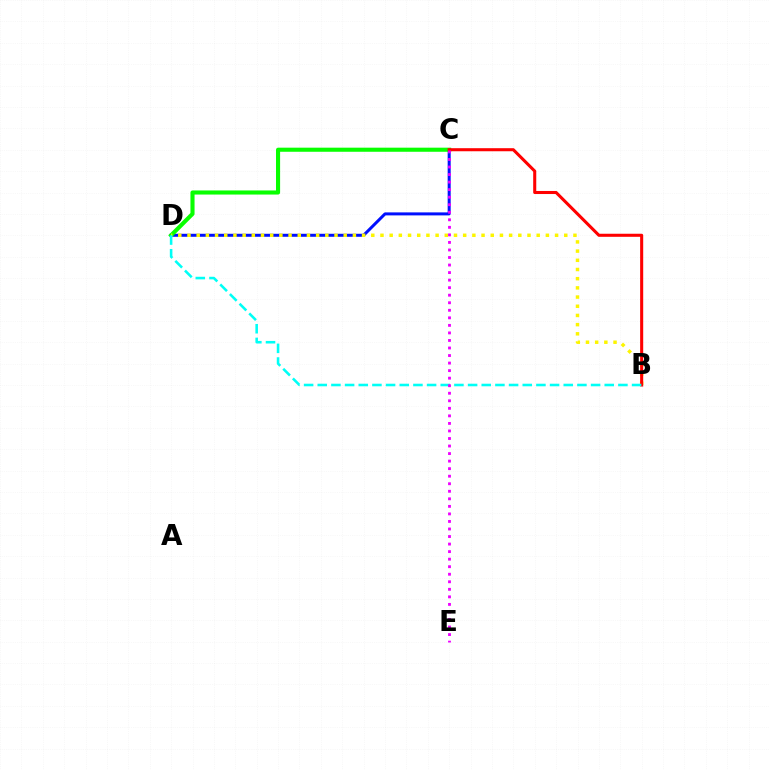{('C', 'D'): [{'color': '#0010ff', 'line_style': 'solid', 'thickness': 2.16}, {'color': '#08ff00', 'line_style': 'solid', 'thickness': 2.95}], ('B', 'D'): [{'color': '#fcf500', 'line_style': 'dotted', 'thickness': 2.5}, {'color': '#00fff6', 'line_style': 'dashed', 'thickness': 1.86}], ('B', 'C'): [{'color': '#ff0000', 'line_style': 'solid', 'thickness': 2.2}], ('C', 'E'): [{'color': '#ee00ff', 'line_style': 'dotted', 'thickness': 2.05}]}